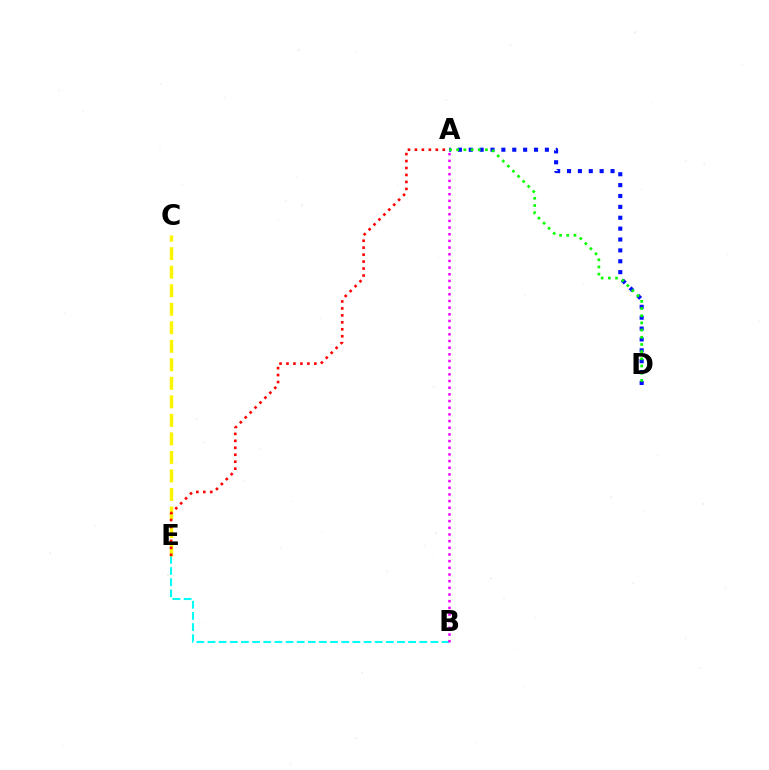{('A', 'D'): [{'color': '#0010ff', 'line_style': 'dotted', 'thickness': 2.96}, {'color': '#08ff00', 'line_style': 'dotted', 'thickness': 1.95}], ('B', 'E'): [{'color': '#00fff6', 'line_style': 'dashed', 'thickness': 1.51}], ('C', 'E'): [{'color': '#fcf500', 'line_style': 'dashed', 'thickness': 2.52}], ('A', 'E'): [{'color': '#ff0000', 'line_style': 'dotted', 'thickness': 1.89}], ('A', 'B'): [{'color': '#ee00ff', 'line_style': 'dotted', 'thickness': 1.81}]}